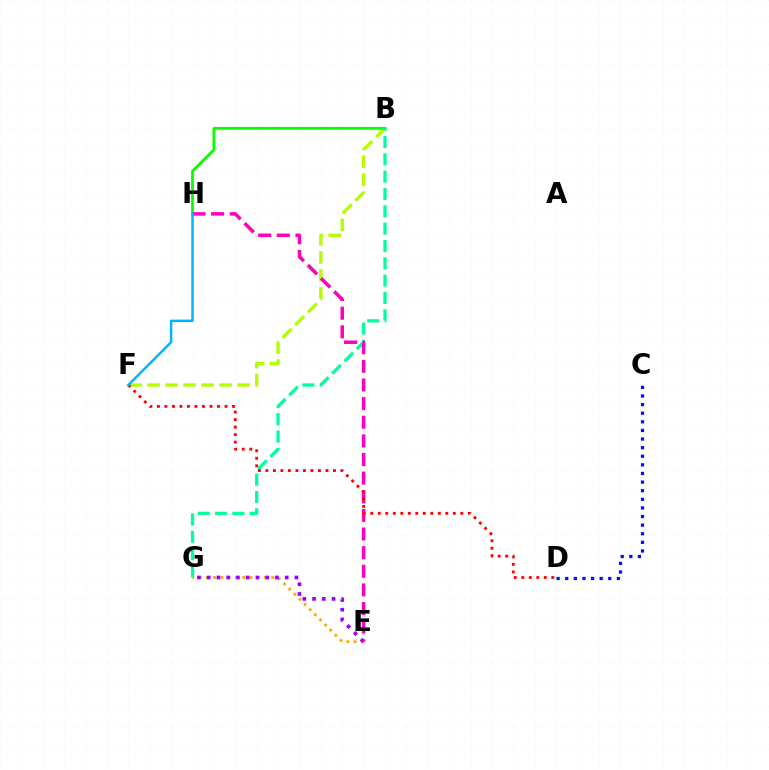{('B', 'F'): [{'color': '#b3ff00', 'line_style': 'dashed', 'thickness': 2.44}], ('B', 'H'): [{'color': '#08ff00', 'line_style': 'solid', 'thickness': 2.03}], ('E', 'G'): [{'color': '#ffa500', 'line_style': 'dotted', 'thickness': 1.97}, {'color': '#9b00ff', 'line_style': 'dotted', 'thickness': 2.65}], ('B', 'G'): [{'color': '#00ff9d', 'line_style': 'dashed', 'thickness': 2.35}], ('E', 'H'): [{'color': '#ff00bd', 'line_style': 'dashed', 'thickness': 2.53}], ('C', 'D'): [{'color': '#0010ff', 'line_style': 'dotted', 'thickness': 2.34}], ('D', 'F'): [{'color': '#ff0000', 'line_style': 'dotted', 'thickness': 2.04}], ('F', 'H'): [{'color': '#00b5ff', 'line_style': 'solid', 'thickness': 1.77}]}